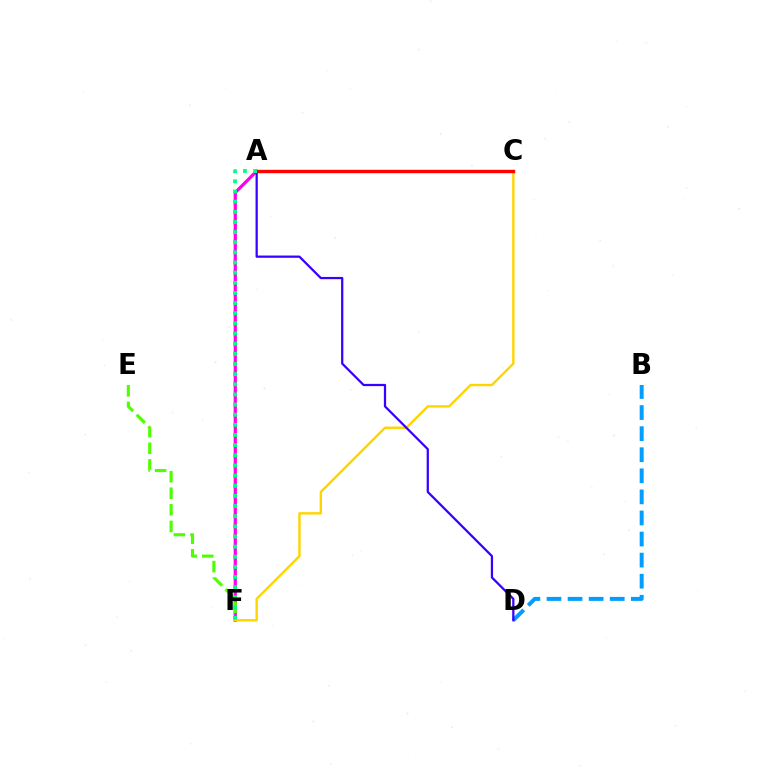{('B', 'D'): [{'color': '#009eff', 'line_style': 'dashed', 'thickness': 2.86}], ('A', 'F'): [{'color': '#ff00ed', 'line_style': 'solid', 'thickness': 2.33}, {'color': '#00ff86', 'line_style': 'dotted', 'thickness': 2.76}], ('E', 'F'): [{'color': '#4fff00', 'line_style': 'dashed', 'thickness': 2.25}], ('C', 'F'): [{'color': '#ffd500', 'line_style': 'solid', 'thickness': 1.74}], ('A', 'D'): [{'color': '#3700ff', 'line_style': 'solid', 'thickness': 1.62}], ('A', 'C'): [{'color': '#ff0000', 'line_style': 'solid', 'thickness': 2.43}]}